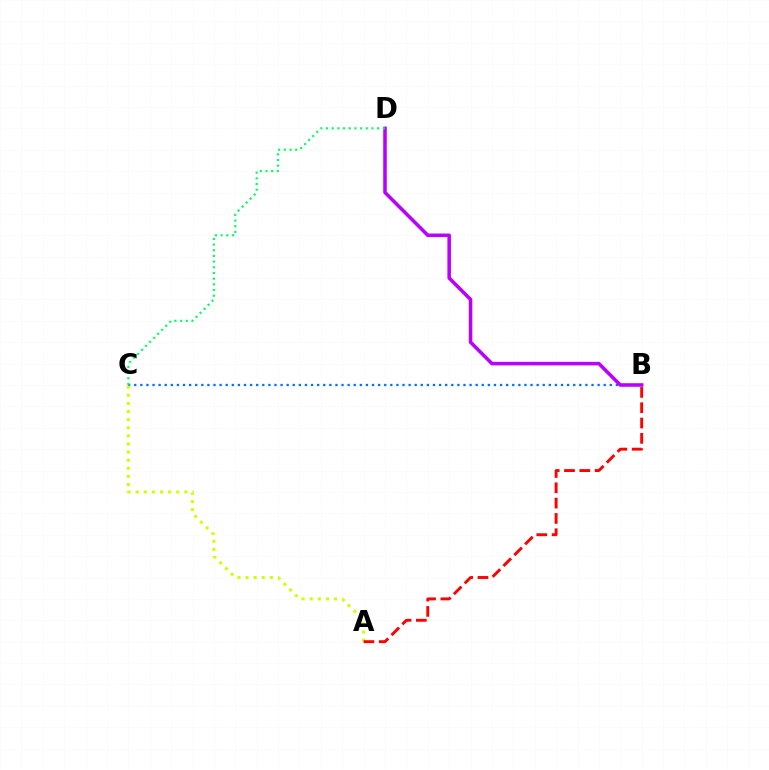{('B', 'C'): [{'color': '#0074ff', 'line_style': 'dotted', 'thickness': 1.66}], ('A', 'C'): [{'color': '#d1ff00', 'line_style': 'dotted', 'thickness': 2.2}], ('B', 'D'): [{'color': '#b900ff', 'line_style': 'solid', 'thickness': 2.55}], ('A', 'B'): [{'color': '#ff0000', 'line_style': 'dashed', 'thickness': 2.08}], ('C', 'D'): [{'color': '#00ff5c', 'line_style': 'dotted', 'thickness': 1.54}]}